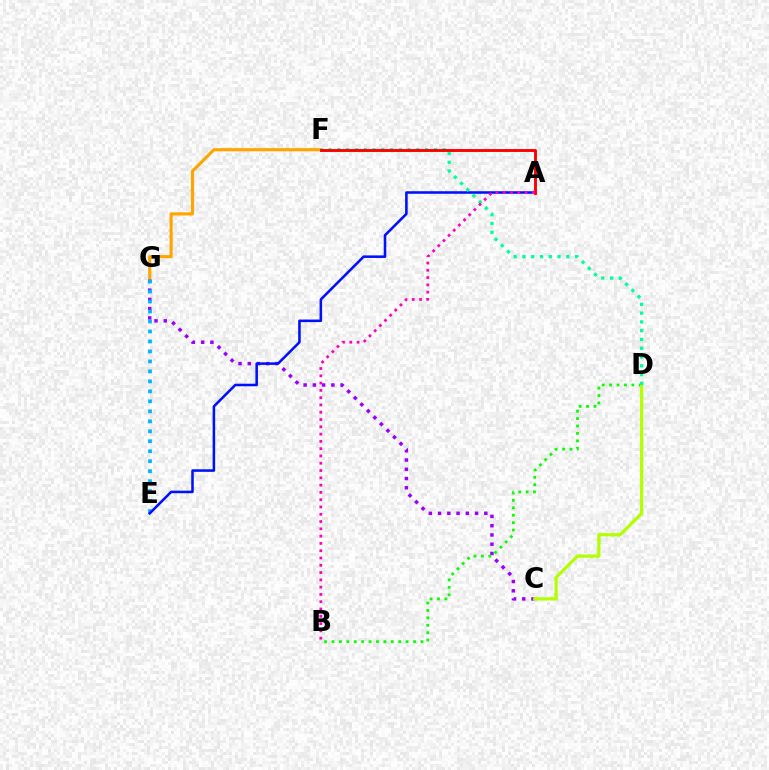{('C', 'G'): [{'color': '#9b00ff', 'line_style': 'dotted', 'thickness': 2.51}], ('F', 'G'): [{'color': '#ffa500', 'line_style': 'solid', 'thickness': 2.27}], ('B', 'D'): [{'color': '#08ff00', 'line_style': 'dotted', 'thickness': 2.01}], ('E', 'G'): [{'color': '#00b5ff', 'line_style': 'dotted', 'thickness': 2.71}], ('A', 'E'): [{'color': '#0010ff', 'line_style': 'solid', 'thickness': 1.84}], ('C', 'D'): [{'color': '#b3ff00', 'line_style': 'solid', 'thickness': 2.32}], ('D', 'F'): [{'color': '#00ff9d', 'line_style': 'dotted', 'thickness': 2.38}], ('A', 'F'): [{'color': '#ff0000', 'line_style': 'solid', 'thickness': 2.09}], ('A', 'B'): [{'color': '#ff00bd', 'line_style': 'dotted', 'thickness': 1.98}]}